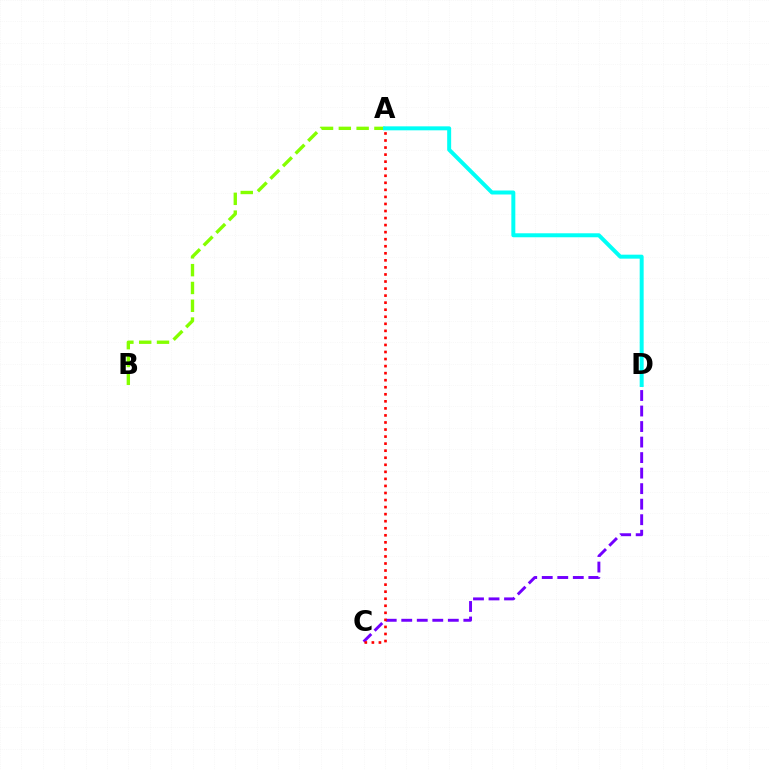{('C', 'D'): [{'color': '#7200ff', 'line_style': 'dashed', 'thickness': 2.11}], ('A', 'B'): [{'color': '#84ff00', 'line_style': 'dashed', 'thickness': 2.42}], ('A', 'D'): [{'color': '#00fff6', 'line_style': 'solid', 'thickness': 2.87}], ('A', 'C'): [{'color': '#ff0000', 'line_style': 'dotted', 'thickness': 1.92}]}